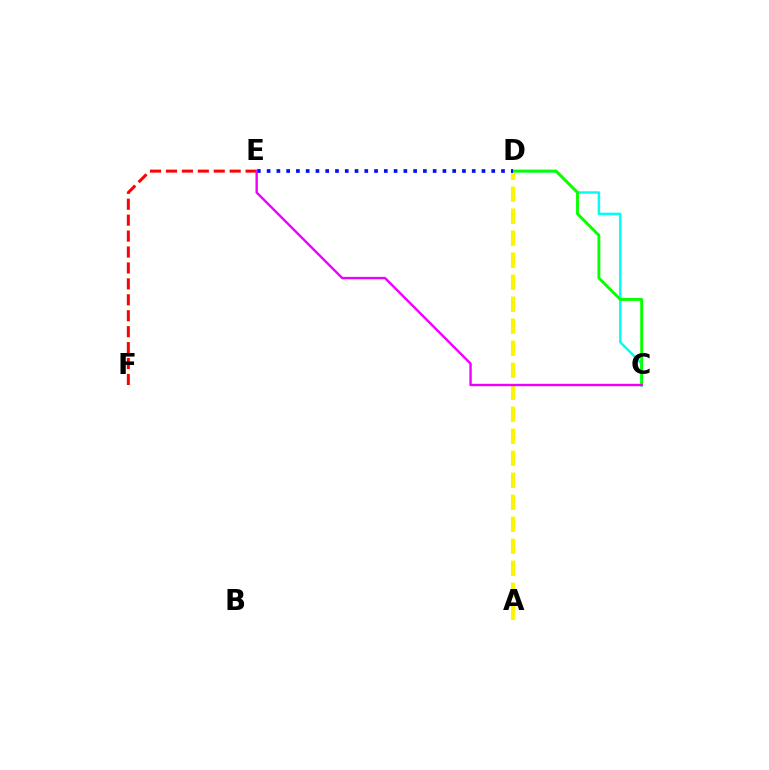{('C', 'D'): [{'color': '#00fff6', 'line_style': 'solid', 'thickness': 1.8}, {'color': '#08ff00', 'line_style': 'solid', 'thickness': 2.07}], ('A', 'D'): [{'color': '#fcf500', 'line_style': 'dashed', 'thickness': 2.99}], ('E', 'F'): [{'color': '#ff0000', 'line_style': 'dashed', 'thickness': 2.16}], ('D', 'E'): [{'color': '#0010ff', 'line_style': 'dotted', 'thickness': 2.65}], ('C', 'E'): [{'color': '#ee00ff', 'line_style': 'solid', 'thickness': 1.72}]}